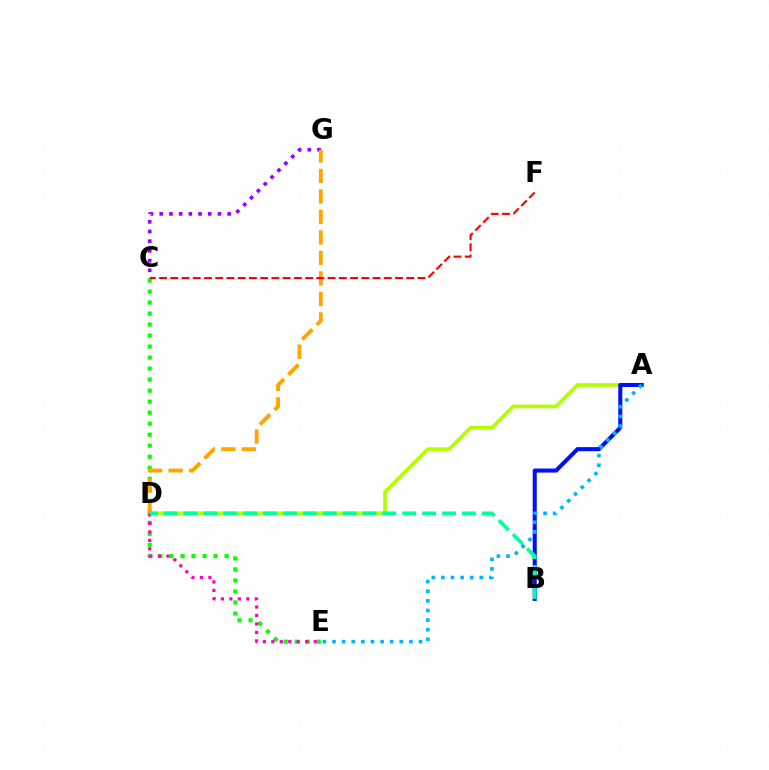{('C', 'E'): [{'color': '#08ff00', 'line_style': 'dotted', 'thickness': 2.99}], ('A', 'D'): [{'color': '#b3ff00', 'line_style': 'solid', 'thickness': 2.66}], ('C', 'G'): [{'color': '#9b00ff', 'line_style': 'dotted', 'thickness': 2.64}], ('D', 'G'): [{'color': '#ffa500', 'line_style': 'dashed', 'thickness': 2.79}], ('A', 'B'): [{'color': '#0010ff', 'line_style': 'solid', 'thickness': 2.92}], ('D', 'E'): [{'color': '#ff00bd', 'line_style': 'dotted', 'thickness': 2.3}], ('C', 'F'): [{'color': '#ff0000', 'line_style': 'dashed', 'thickness': 1.53}], ('B', 'D'): [{'color': '#00ff9d', 'line_style': 'dashed', 'thickness': 2.7}], ('A', 'E'): [{'color': '#00b5ff', 'line_style': 'dotted', 'thickness': 2.61}]}